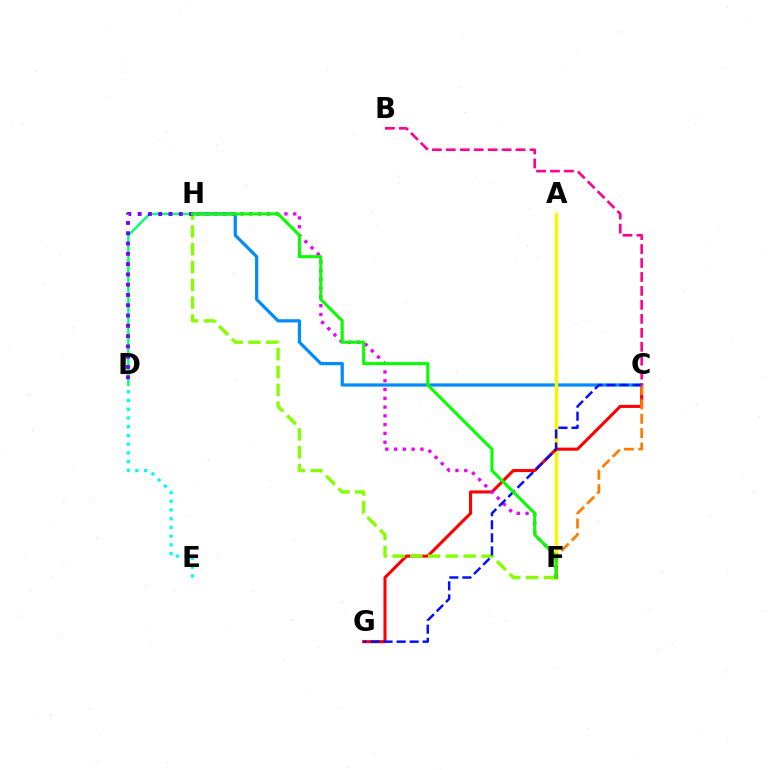{('C', 'H'): [{'color': '#008cff', 'line_style': 'solid', 'thickness': 2.32}], ('A', 'F'): [{'color': '#fcf500', 'line_style': 'solid', 'thickness': 2.5}], ('C', 'G'): [{'color': '#ff0000', 'line_style': 'solid', 'thickness': 2.21}, {'color': '#0010ff', 'line_style': 'dashed', 'thickness': 1.77}], ('D', 'H'): [{'color': '#00ff74', 'line_style': 'solid', 'thickness': 1.72}, {'color': '#7200ff', 'line_style': 'dotted', 'thickness': 2.8}], ('D', 'E'): [{'color': '#00fff6', 'line_style': 'dotted', 'thickness': 2.37}], ('F', 'H'): [{'color': '#84ff00', 'line_style': 'dashed', 'thickness': 2.42}, {'color': '#ee00ff', 'line_style': 'dotted', 'thickness': 2.39}, {'color': '#08ff00', 'line_style': 'solid', 'thickness': 2.2}], ('C', 'F'): [{'color': '#ff7c00', 'line_style': 'dashed', 'thickness': 1.95}], ('B', 'C'): [{'color': '#ff0094', 'line_style': 'dashed', 'thickness': 1.9}]}